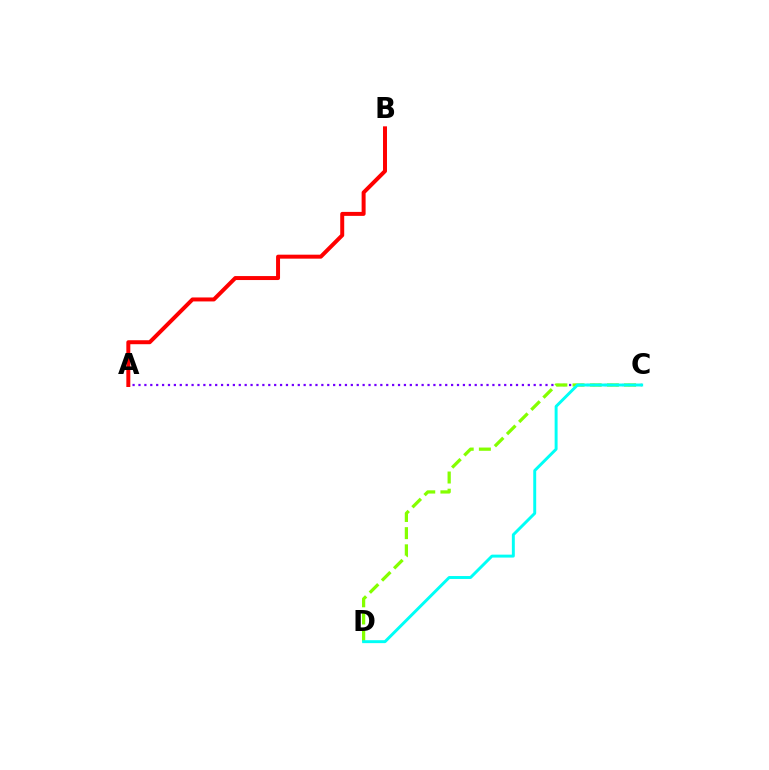{('A', 'C'): [{'color': '#7200ff', 'line_style': 'dotted', 'thickness': 1.6}], ('C', 'D'): [{'color': '#84ff00', 'line_style': 'dashed', 'thickness': 2.33}, {'color': '#00fff6', 'line_style': 'solid', 'thickness': 2.12}], ('A', 'B'): [{'color': '#ff0000', 'line_style': 'solid', 'thickness': 2.86}]}